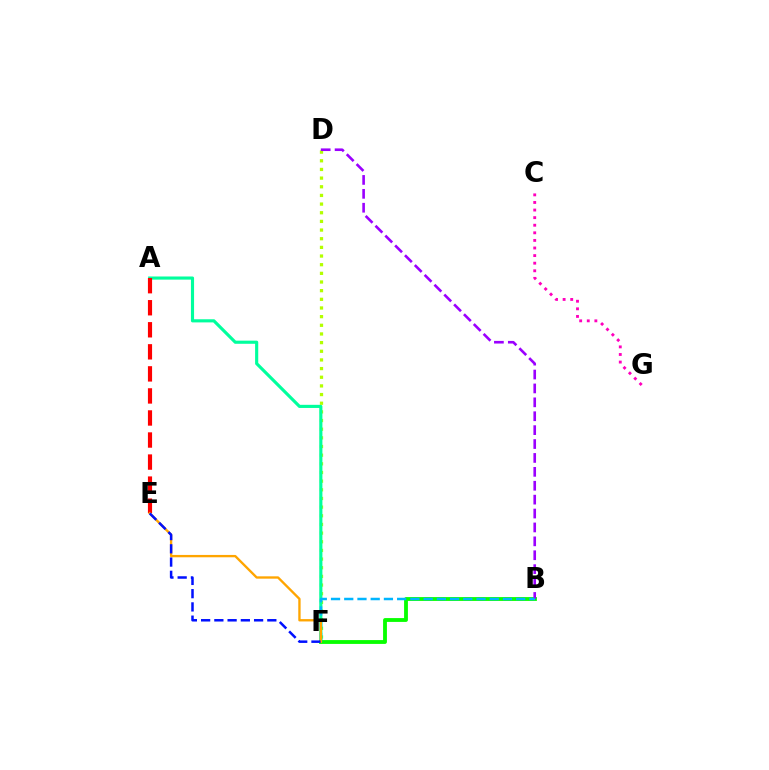{('D', 'F'): [{'color': '#b3ff00', 'line_style': 'dotted', 'thickness': 2.35}], ('A', 'F'): [{'color': '#00ff9d', 'line_style': 'solid', 'thickness': 2.26}], ('B', 'F'): [{'color': '#08ff00', 'line_style': 'solid', 'thickness': 2.76}, {'color': '#00b5ff', 'line_style': 'dashed', 'thickness': 1.8}], ('B', 'D'): [{'color': '#9b00ff', 'line_style': 'dashed', 'thickness': 1.89}], ('A', 'E'): [{'color': '#ff0000', 'line_style': 'dashed', 'thickness': 3.0}], ('C', 'G'): [{'color': '#ff00bd', 'line_style': 'dotted', 'thickness': 2.06}], ('E', 'F'): [{'color': '#ffa500', 'line_style': 'solid', 'thickness': 1.69}, {'color': '#0010ff', 'line_style': 'dashed', 'thickness': 1.8}]}